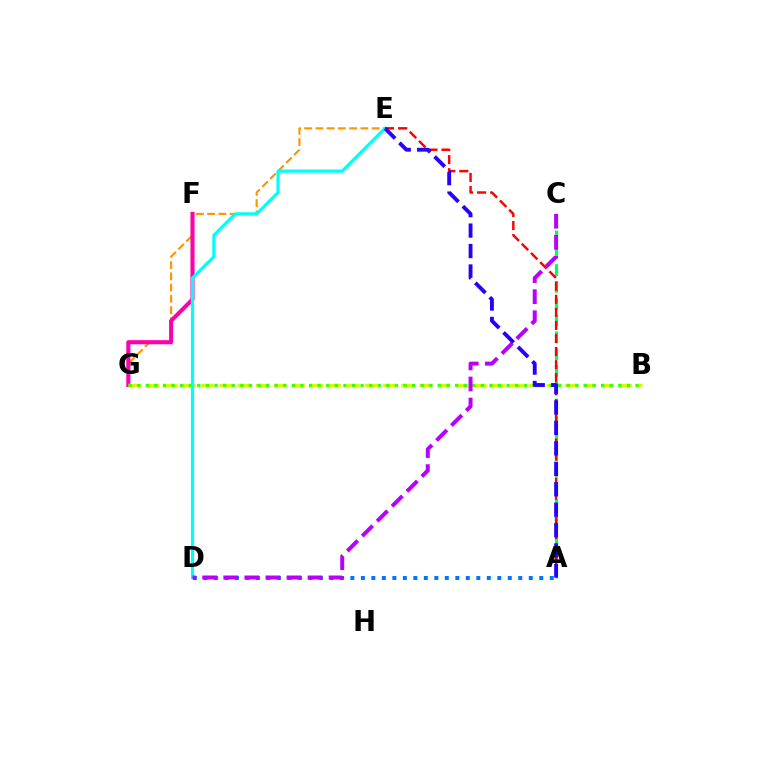{('E', 'G'): [{'color': '#ff9400', 'line_style': 'dashed', 'thickness': 1.53}], ('F', 'G'): [{'color': '#ff00ac', 'line_style': 'solid', 'thickness': 2.95}], ('B', 'G'): [{'color': '#d1ff00', 'line_style': 'dashed', 'thickness': 2.47}, {'color': '#3dff00', 'line_style': 'dotted', 'thickness': 2.33}], ('A', 'C'): [{'color': '#00ff5c', 'line_style': 'dashed', 'thickness': 2.28}], ('A', 'D'): [{'color': '#0074ff', 'line_style': 'dotted', 'thickness': 2.85}], ('D', 'E'): [{'color': '#00fff6', 'line_style': 'solid', 'thickness': 2.3}], ('C', 'D'): [{'color': '#b900ff', 'line_style': 'dashed', 'thickness': 2.86}], ('A', 'E'): [{'color': '#ff0000', 'line_style': 'dashed', 'thickness': 1.77}, {'color': '#2500ff', 'line_style': 'dashed', 'thickness': 2.78}]}